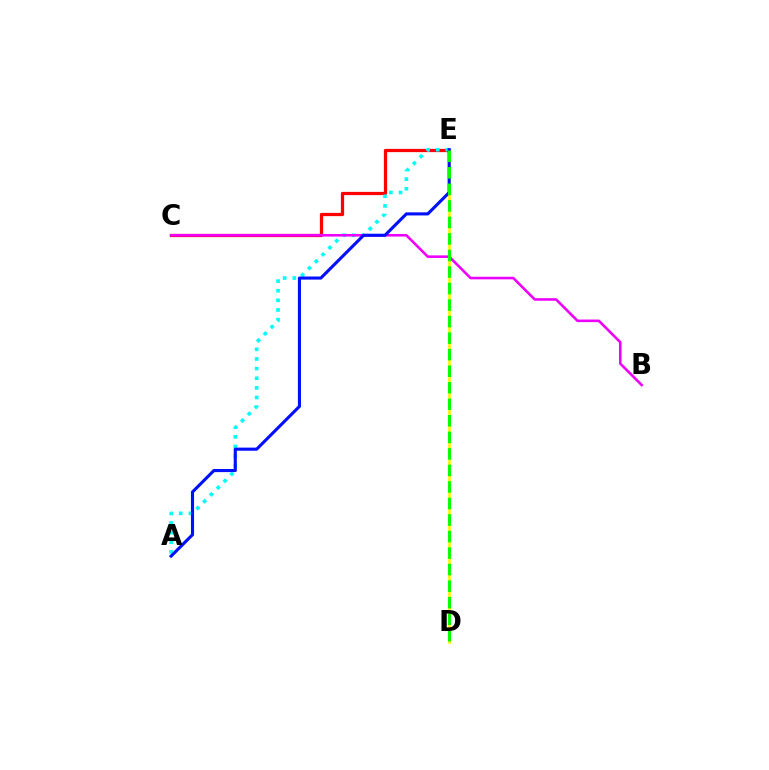{('C', 'E'): [{'color': '#ff0000', 'line_style': 'solid', 'thickness': 2.34}], ('A', 'E'): [{'color': '#00fff6', 'line_style': 'dotted', 'thickness': 2.62}, {'color': '#0010ff', 'line_style': 'solid', 'thickness': 2.23}], ('B', 'C'): [{'color': '#ee00ff', 'line_style': 'solid', 'thickness': 1.87}], ('D', 'E'): [{'color': '#fcf500', 'line_style': 'solid', 'thickness': 1.88}, {'color': '#08ff00', 'line_style': 'dashed', 'thickness': 2.25}]}